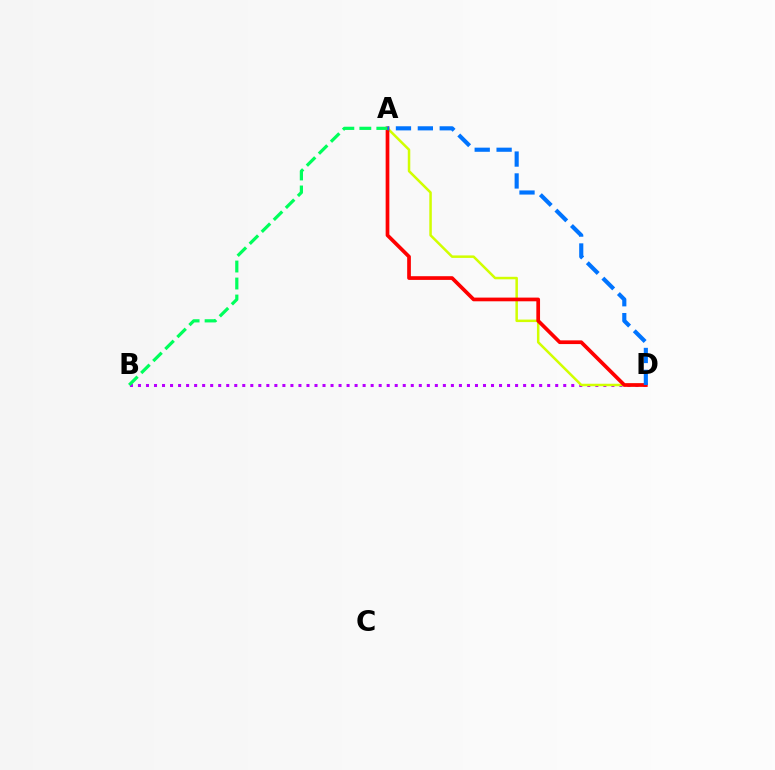{('B', 'D'): [{'color': '#b900ff', 'line_style': 'dotted', 'thickness': 2.18}], ('A', 'D'): [{'color': '#d1ff00', 'line_style': 'solid', 'thickness': 1.8}, {'color': '#ff0000', 'line_style': 'solid', 'thickness': 2.67}, {'color': '#0074ff', 'line_style': 'dashed', 'thickness': 2.97}], ('A', 'B'): [{'color': '#00ff5c', 'line_style': 'dashed', 'thickness': 2.31}]}